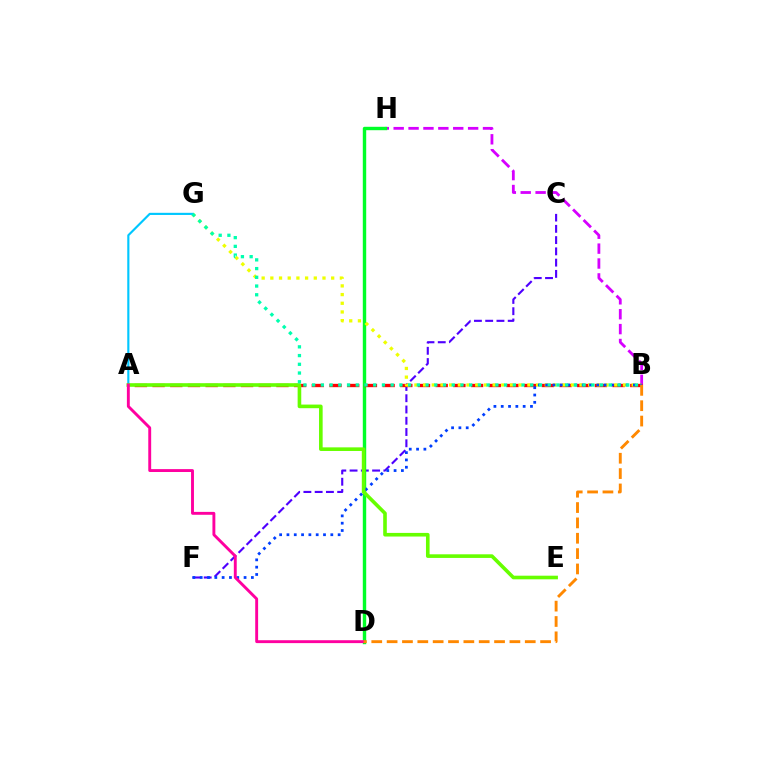{('C', 'F'): [{'color': '#4f00ff', 'line_style': 'dashed', 'thickness': 1.53}], ('B', 'H'): [{'color': '#d600ff', 'line_style': 'dashed', 'thickness': 2.02}], ('D', 'H'): [{'color': '#00ff27', 'line_style': 'solid', 'thickness': 2.45}], ('A', 'B'): [{'color': '#ff0000', 'line_style': 'dashed', 'thickness': 2.4}], ('B', 'G'): [{'color': '#eeff00', 'line_style': 'dotted', 'thickness': 2.36}, {'color': '#00ffaf', 'line_style': 'dotted', 'thickness': 2.37}], ('A', 'G'): [{'color': '#00c7ff', 'line_style': 'solid', 'thickness': 1.54}], ('B', 'F'): [{'color': '#003fff', 'line_style': 'dotted', 'thickness': 1.99}], ('A', 'E'): [{'color': '#66ff00', 'line_style': 'solid', 'thickness': 2.61}], ('A', 'D'): [{'color': '#ff00a0', 'line_style': 'solid', 'thickness': 2.08}], ('B', 'D'): [{'color': '#ff8800', 'line_style': 'dashed', 'thickness': 2.09}]}